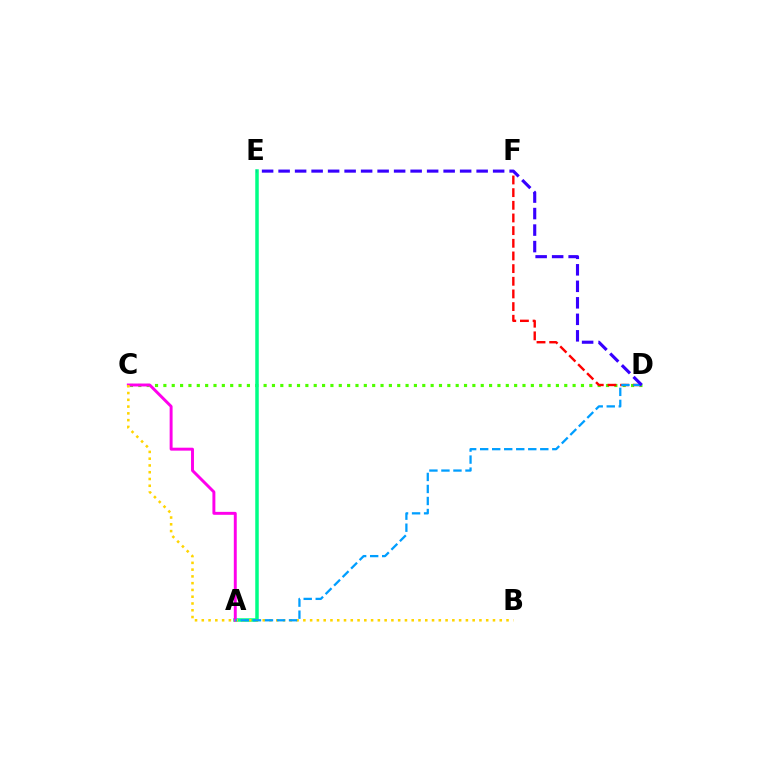{('C', 'D'): [{'color': '#4fff00', 'line_style': 'dotted', 'thickness': 2.27}], ('A', 'E'): [{'color': '#00ff86', 'line_style': 'solid', 'thickness': 2.52}], ('A', 'C'): [{'color': '#ff00ed', 'line_style': 'solid', 'thickness': 2.12}], ('D', 'F'): [{'color': '#ff0000', 'line_style': 'dashed', 'thickness': 1.72}], ('B', 'C'): [{'color': '#ffd500', 'line_style': 'dotted', 'thickness': 1.84}], ('A', 'D'): [{'color': '#009eff', 'line_style': 'dashed', 'thickness': 1.63}], ('D', 'E'): [{'color': '#3700ff', 'line_style': 'dashed', 'thickness': 2.24}]}